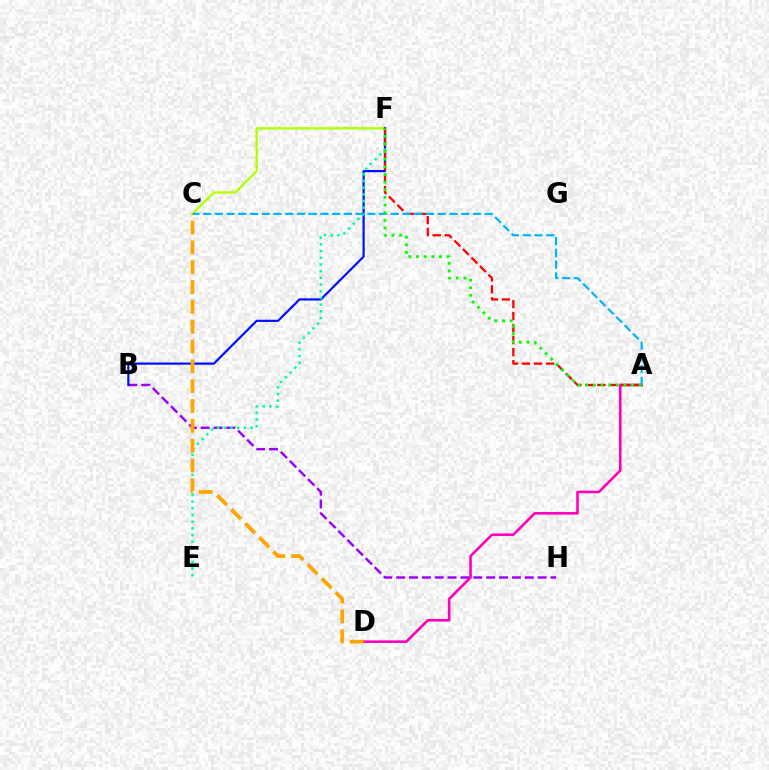{('C', 'F'): [{'color': '#b3ff00', 'line_style': 'solid', 'thickness': 1.7}], ('B', 'H'): [{'color': '#9b00ff', 'line_style': 'dashed', 'thickness': 1.75}], ('A', 'D'): [{'color': '#ff00bd', 'line_style': 'solid', 'thickness': 1.88}], ('B', 'F'): [{'color': '#0010ff', 'line_style': 'solid', 'thickness': 1.58}], ('E', 'F'): [{'color': '#00ff9d', 'line_style': 'dotted', 'thickness': 1.82}], ('A', 'F'): [{'color': '#ff0000', 'line_style': 'dashed', 'thickness': 1.63}, {'color': '#08ff00', 'line_style': 'dotted', 'thickness': 2.08}], ('A', 'C'): [{'color': '#00b5ff', 'line_style': 'dashed', 'thickness': 1.59}], ('C', 'D'): [{'color': '#ffa500', 'line_style': 'dashed', 'thickness': 2.69}]}